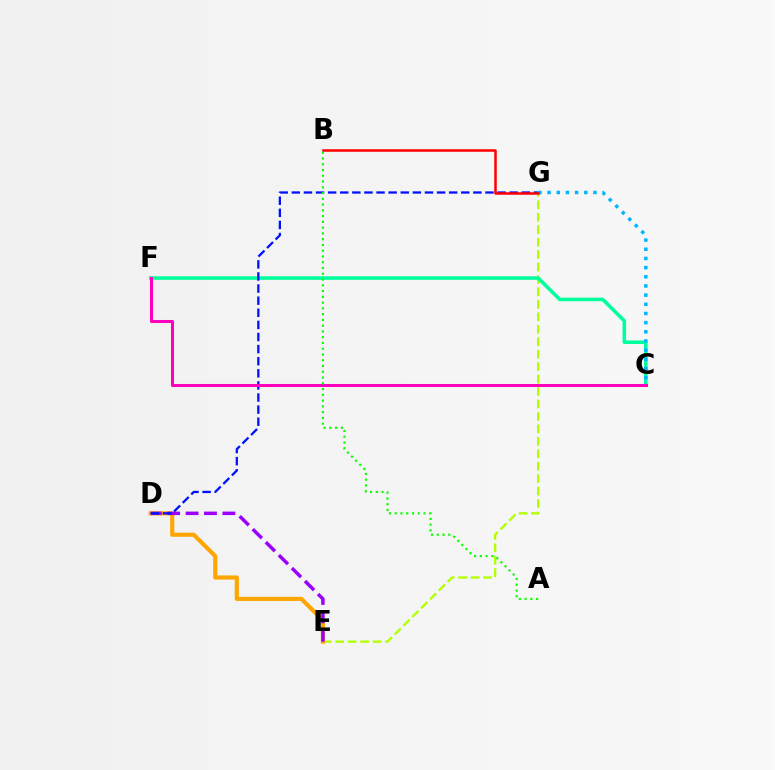{('E', 'G'): [{'color': '#b3ff00', 'line_style': 'dashed', 'thickness': 1.69}], ('D', 'E'): [{'color': '#ffa500', 'line_style': 'solid', 'thickness': 2.98}, {'color': '#9b00ff', 'line_style': 'dashed', 'thickness': 2.5}], ('C', 'F'): [{'color': '#00ff9d', 'line_style': 'solid', 'thickness': 2.56}, {'color': '#ff00bd', 'line_style': 'solid', 'thickness': 2.19}], ('D', 'G'): [{'color': '#0010ff', 'line_style': 'dashed', 'thickness': 1.64}], ('C', 'G'): [{'color': '#00b5ff', 'line_style': 'dotted', 'thickness': 2.49}], ('A', 'B'): [{'color': '#08ff00', 'line_style': 'dotted', 'thickness': 1.57}], ('B', 'G'): [{'color': '#ff0000', 'line_style': 'solid', 'thickness': 1.81}]}